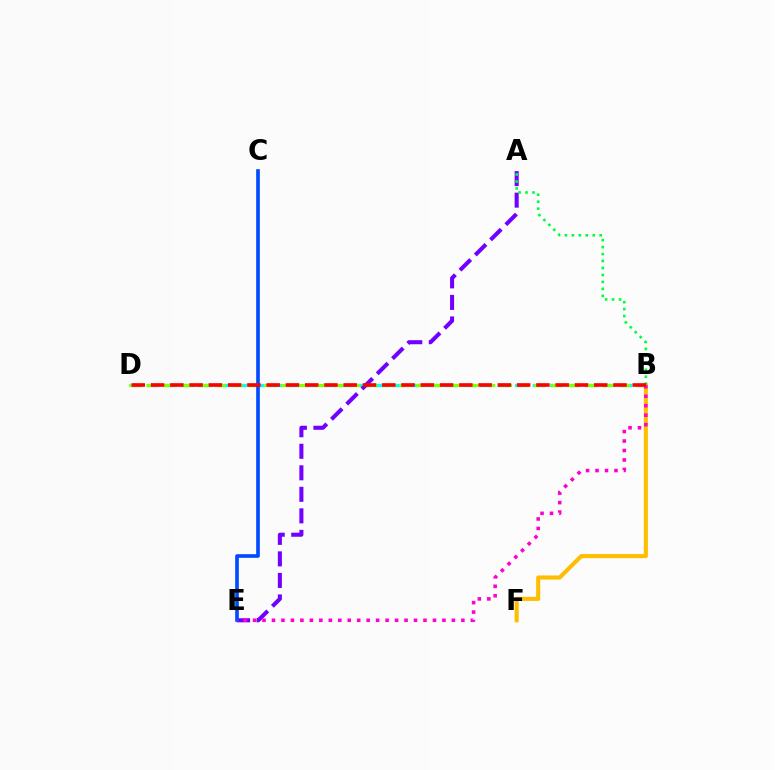{('B', 'D'): [{'color': '#00fff6', 'line_style': 'dashed', 'thickness': 2.38}, {'color': '#84ff00', 'line_style': 'dashed', 'thickness': 2.29}, {'color': '#ff0000', 'line_style': 'dashed', 'thickness': 2.62}], ('B', 'F'): [{'color': '#ffbd00', 'line_style': 'solid', 'thickness': 2.94}], ('A', 'E'): [{'color': '#7200ff', 'line_style': 'dashed', 'thickness': 2.92}], ('A', 'B'): [{'color': '#00ff39', 'line_style': 'dotted', 'thickness': 1.89}], ('C', 'E'): [{'color': '#004bff', 'line_style': 'solid', 'thickness': 2.63}], ('B', 'E'): [{'color': '#ff00cf', 'line_style': 'dotted', 'thickness': 2.57}]}